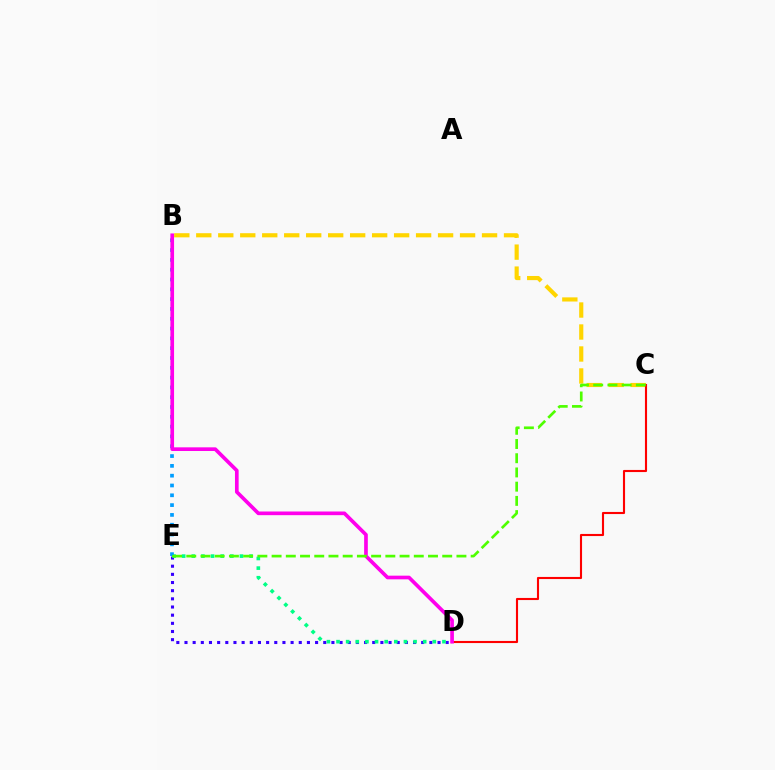{('D', 'E'): [{'color': '#3700ff', 'line_style': 'dotted', 'thickness': 2.22}, {'color': '#00ff86', 'line_style': 'dotted', 'thickness': 2.62}], ('B', 'C'): [{'color': '#ffd500', 'line_style': 'dashed', 'thickness': 2.99}], ('C', 'D'): [{'color': '#ff0000', 'line_style': 'solid', 'thickness': 1.53}], ('B', 'E'): [{'color': '#009eff', 'line_style': 'dotted', 'thickness': 2.67}], ('B', 'D'): [{'color': '#ff00ed', 'line_style': 'solid', 'thickness': 2.64}], ('C', 'E'): [{'color': '#4fff00', 'line_style': 'dashed', 'thickness': 1.93}]}